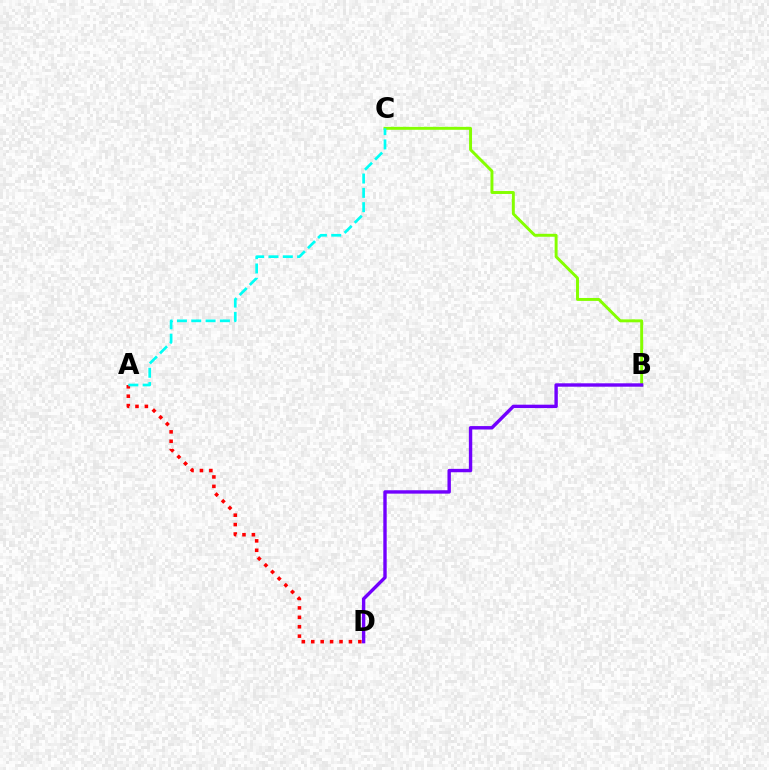{('B', 'C'): [{'color': '#84ff00', 'line_style': 'solid', 'thickness': 2.11}], ('A', 'D'): [{'color': '#ff0000', 'line_style': 'dotted', 'thickness': 2.56}], ('A', 'C'): [{'color': '#00fff6', 'line_style': 'dashed', 'thickness': 1.95}], ('B', 'D'): [{'color': '#7200ff', 'line_style': 'solid', 'thickness': 2.44}]}